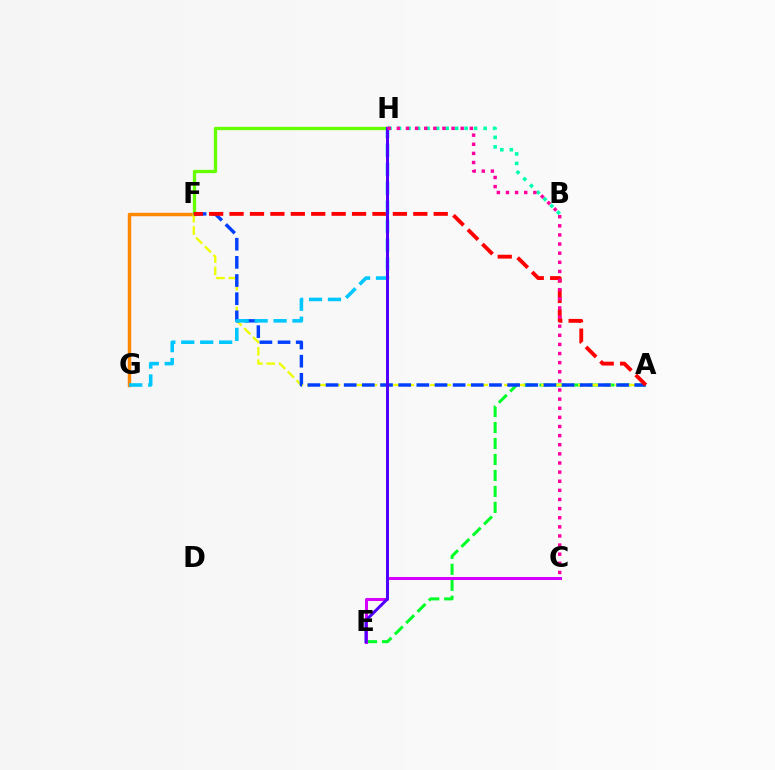{('F', 'G'): [{'color': '#ff8800', 'line_style': 'solid', 'thickness': 2.49}], ('A', 'E'): [{'color': '#00ff27', 'line_style': 'dashed', 'thickness': 2.17}], ('F', 'H'): [{'color': '#66ff00', 'line_style': 'solid', 'thickness': 2.38}], ('C', 'E'): [{'color': '#d600ff', 'line_style': 'solid', 'thickness': 2.18}], ('A', 'F'): [{'color': '#eeff00', 'line_style': 'dashed', 'thickness': 1.67}, {'color': '#003fff', 'line_style': 'dashed', 'thickness': 2.47}, {'color': '#ff0000', 'line_style': 'dashed', 'thickness': 2.77}], ('B', 'H'): [{'color': '#00ffaf', 'line_style': 'dotted', 'thickness': 2.58}], ('G', 'H'): [{'color': '#00c7ff', 'line_style': 'dashed', 'thickness': 2.57}], ('E', 'H'): [{'color': '#4f00ff', 'line_style': 'solid', 'thickness': 2.14}], ('C', 'H'): [{'color': '#ff00a0', 'line_style': 'dotted', 'thickness': 2.48}]}